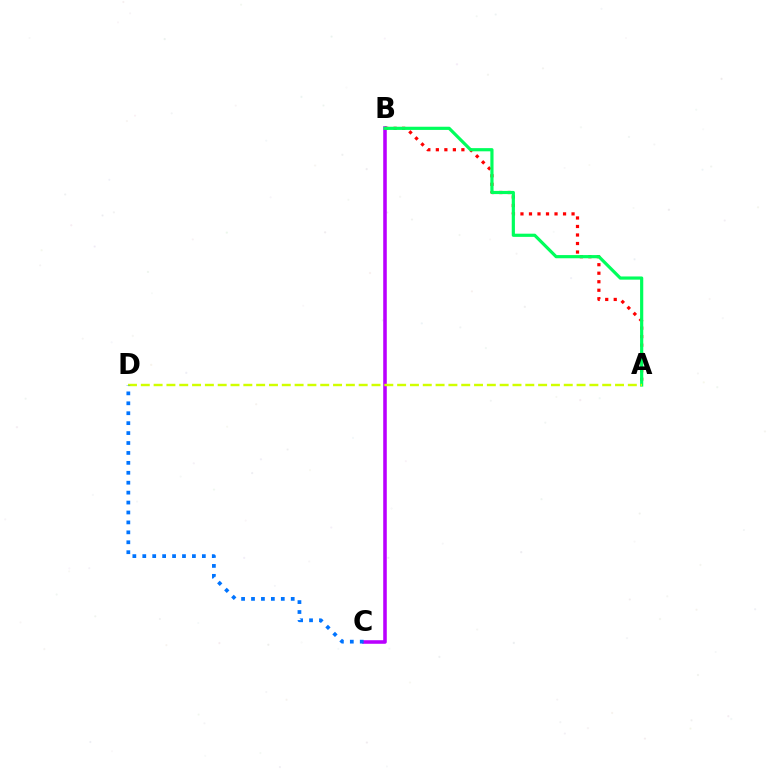{('B', 'C'): [{'color': '#b900ff', 'line_style': 'solid', 'thickness': 2.56}], ('A', 'B'): [{'color': '#ff0000', 'line_style': 'dotted', 'thickness': 2.31}, {'color': '#00ff5c', 'line_style': 'solid', 'thickness': 2.29}], ('A', 'D'): [{'color': '#d1ff00', 'line_style': 'dashed', 'thickness': 1.74}], ('C', 'D'): [{'color': '#0074ff', 'line_style': 'dotted', 'thickness': 2.7}]}